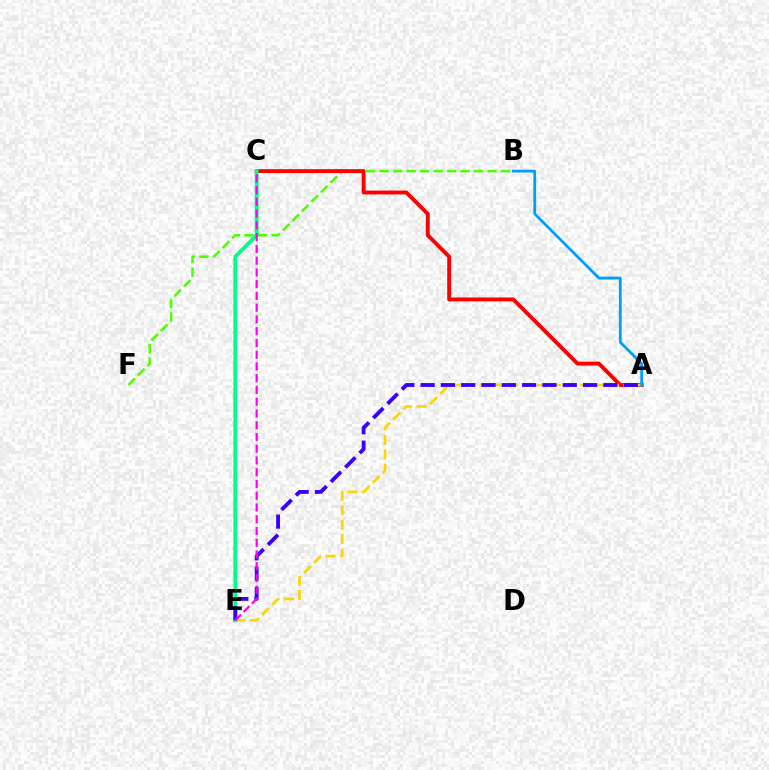{('B', 'F'): [{'color': '#4fff00', 'line_style': 'dashed', 'thickness': 1.83}], ('A', 'C'): [{'color': '#ff0000', 'line_style': 'solid', 'thickness': 2.8}], ('A', 'E'): [{'color': '#ffd500', 'line_style': 'dashed', 'thickness': 1.95}, {'color': '#3700ff', 'line_style': 'dashed', 'thickness': 2.76}], ('C', 'E'): [{'color': '#00ff86', 'line_style': 'solid', 'thickness': 2.75}, {'color': '#ff00ed', 'line_style': 'dashed', 'thickness': 1.6}], ('A', 'B'): [{'color': '#009eff', 'line_style': 'solid', 'thickness': 2.0}]}